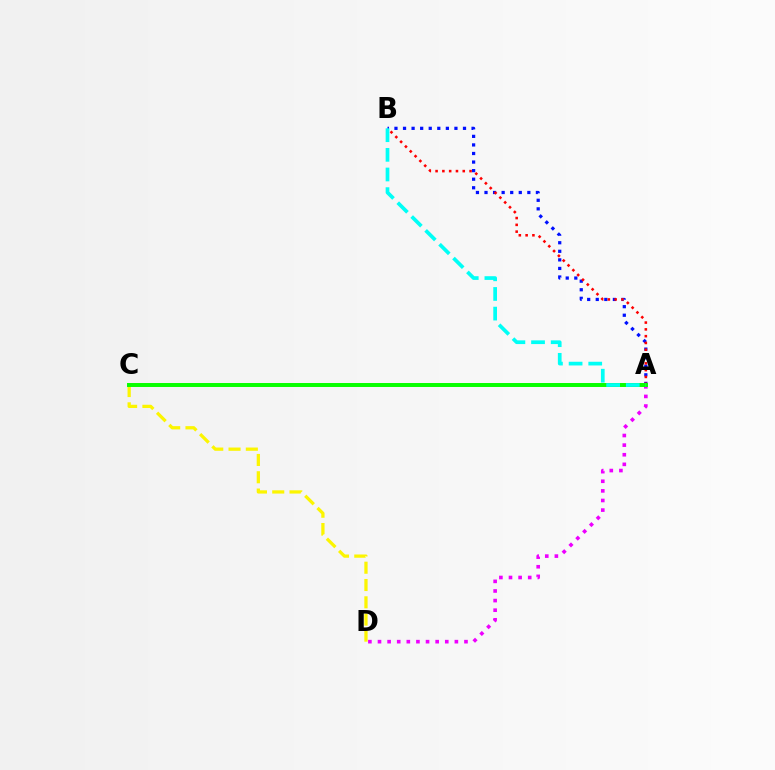{('A', 'B'): [{'color': '#0010ff', 'line_style': 'dotted', 'thickness': 2.33}, {'color': '#ff0000', 'line_style': 'dotted', 'thickness': 1.85}, {'color': '#00fff6', 'line_style': 'dashed', 'thickness': 2.67}], ('A', 'D'): [{'color': '#ee00ff', 'line_style': 'dotted', 'thickness': 2.61}], ('C', 'D'): [{'color': '#fcf500', 'line_style': 'dashed', 'thickness': 2.35}], ('A', 'C'): [{'color': '#08ff00', 'line_style': 'solid', 'thickness': 2.85}]}